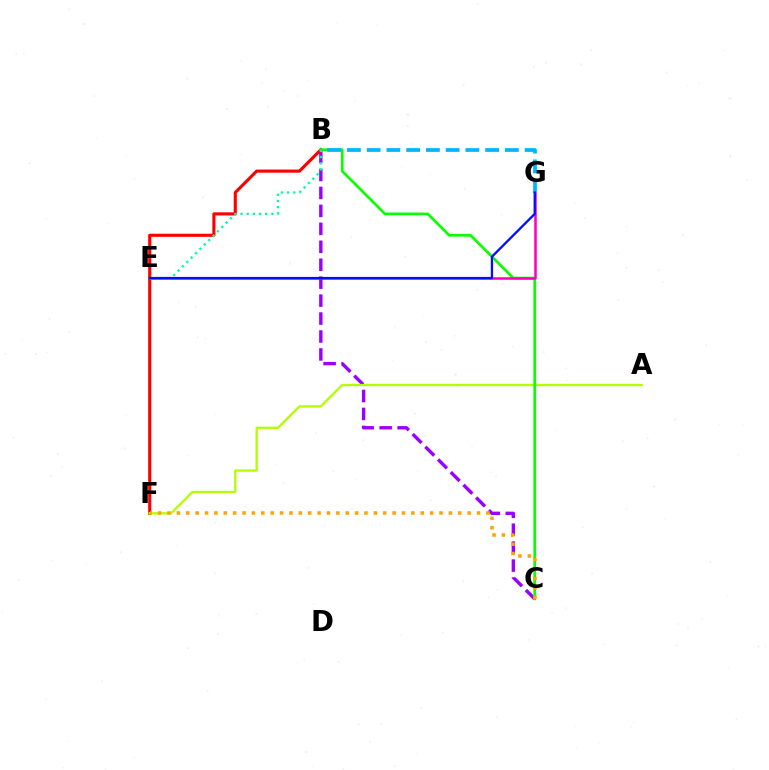{('B', 'C'): [{'color': '#9b00ff', 'line_style': 'dashed', 'thickness': 2.44}, {'color': '#08ff00', 'line_style': 'solid', 'thickness': 1.94}], ('B', 'F'): [{'color': '#ff0000', 'line_style': 'solid', 'thickness': 2.24}], ('A', 'F'): [{'color': '#b3ff00', 'line_style': 'solid', 'thickness': 1.67}], ('E', 'G'): [{'color': '#ff00bd', 'line_style': 'solid', 'thickness': 1.83}, {'color': '#0010ff', 'line_style': 'solid', 'thickness': 1.67}], ('C', 'F'): [{'color': '#ffa500', 'line_style': 'dotted', 'thickness': 2.55}], ('B', 'E'): [{'color': '#00ff9d', 'line_style': 'dotted', 'thickness': 1.68}], ('B', 'G'): [{'color': '#00b5ff', 'line_style': 'dashed', 'thickness': 2.68}]}